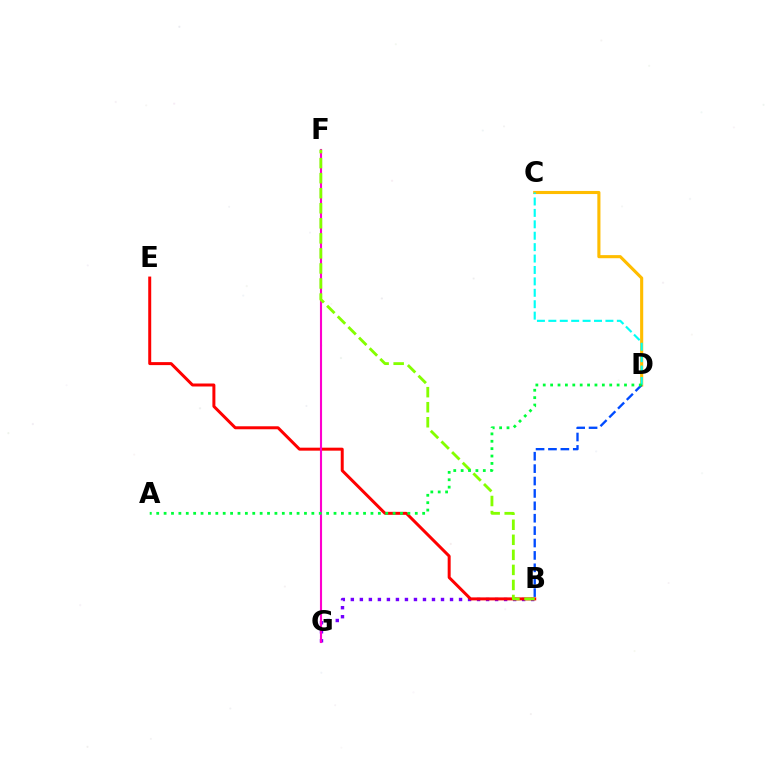{('B', 'G'): [{'color': '#7200ff', 'line_style': 'dotted', 'thickness': 2.45}], ('C', 'D'): [{'color': '#ffbd00', 'line_style': 'solid', 'thickness': 2.23}, {'color': '#00fff6', 'line_style': 'dashed', 'thickness': 1.55}], ('B', 'E'): [{'color': '#ff0000', 'line_style': 'solid', 'thickness': 2.15}], ('F', 'G'): [{'color': '#ff00cf', 'line_style': 'solid', 'thickness': 1.53}], ('B', 'F'): [{'color': '#84ff00', 'line_style': 'dashed', 'thickness': 2.04}], ('B', 'D'): [{'color': '#004bff', 'line_style': 'dashed', 'thickness': 1.68}], ('A', 'D'): [{'color': '#00ff39', 'line_style': 'dotted', 'thickness': 2.01}]}